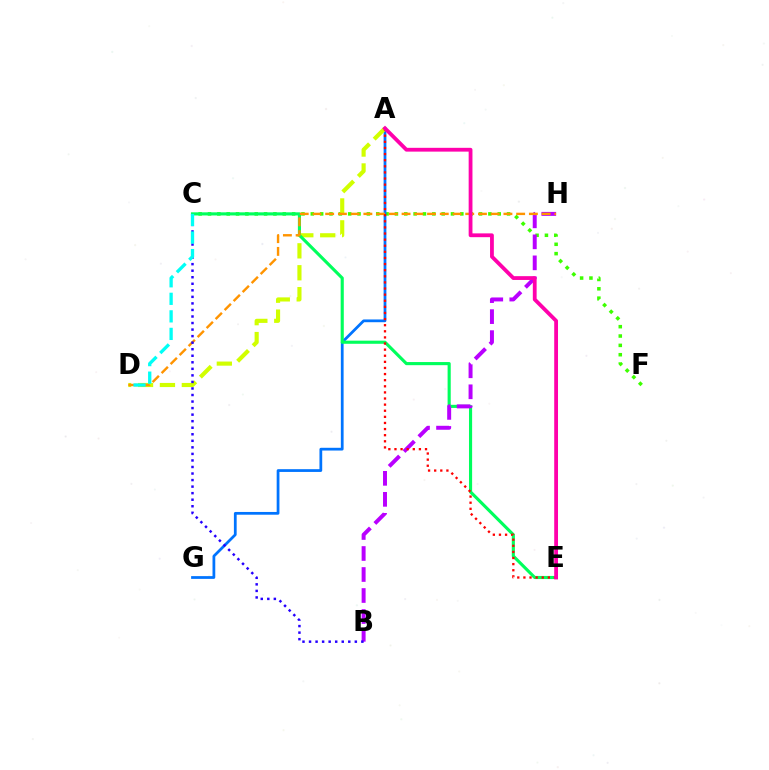{('C', 'F'): [{'color': '#3dff00', 'line_style': 'dotted', 'thickness': 2.54}], ('A', 'G'): [{'color': '#0074ff', 'line_style': 'solid', 'thickness': 1.98}], ('A', 'D'): [{'color': '#d1ff00', 'line_style': 'dashed', 'thickness': 2.98}], ('C', 'E'): [{'color': '#00ff5c', 'line_style': 'solid', 'thickness': 2.25}], ('B', 'H'): [{'color': '#b900ff', 'line_style': 'dashed', 'thickness': 2.85}], ('D', 'H'): [{'color': '#ff9400', 'line_style': 'dashed', 'thickness': 1.73}], ('A', 'E'): [{'color': '#ff0000', 'line_style': 'dotted', 'thickness': 1.66}, {'color': '#ff00ac', 'line_style': 'solid', 'thickness': 2.74}], ('B', 'C'): [{'color': '#2500ff', 'line_style': 'dotted', 'thickness': 1.78}], ('C', 'D'): [{'color': '#00fff6', 'line_style': 'dashed', 'thickness': 2.38}]}